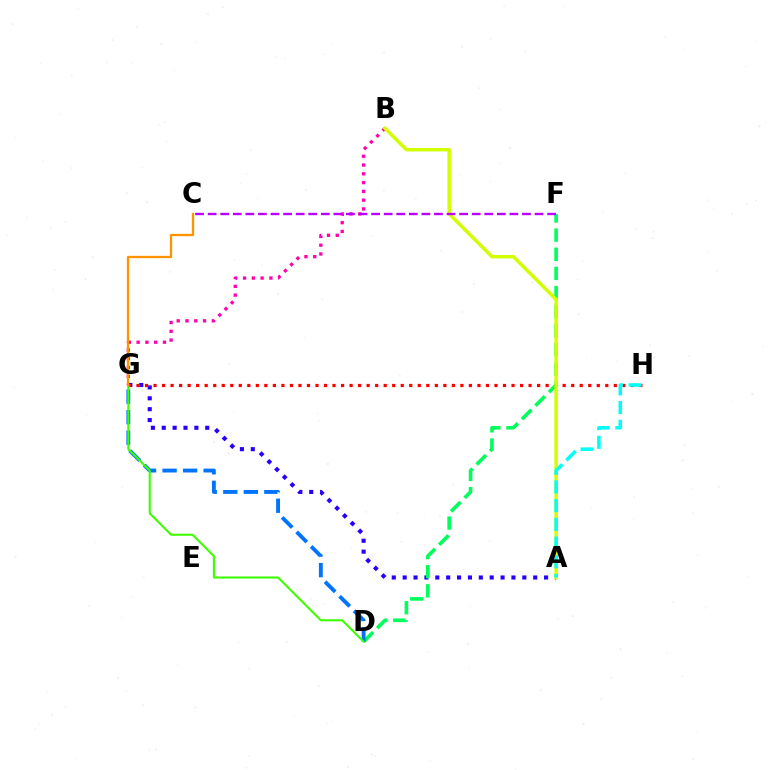{('B', 'G'): [{'color': '#ff00ac', 'line_style': 'dotted', 'thickness': 2.39}], ('A', 'G'): [{'color': '#2500ff', 'line_style': 'dotted', 'thickness': 2.96}], ('G', 'H'): [{'color': '#ff0000', 'line_style': 'dotted', 'thickness': 2.32}], ('D', 'F'): [{'color': '#00ff5c', 'line_style': 'dashed', 'thickness': 2.6}], ('D', 'G'): [{'color': '#0074ff', 'line_style': 'dashed', 'thickness': 2.79}, {'color': '#3dff00', 'line_style': 'solid', 'thickness': 1.51}], ('A', 'B'): [{'color': '#d1ff00', 'line_style': 'solid', 'thickness': 2.51}], ('A', 'H'): [{'color': '#00fff6', 'line_style': 'dashed', 'thickness': 2.54}], ('C', 'F'): [{'color': '#b900ff', 'line_style': 'dashed', 'thickness': 1.71}], ('C', 'G'): [{'color': '#ff9400', 'line_style': 'solid', 'thickness': 1.66}]}